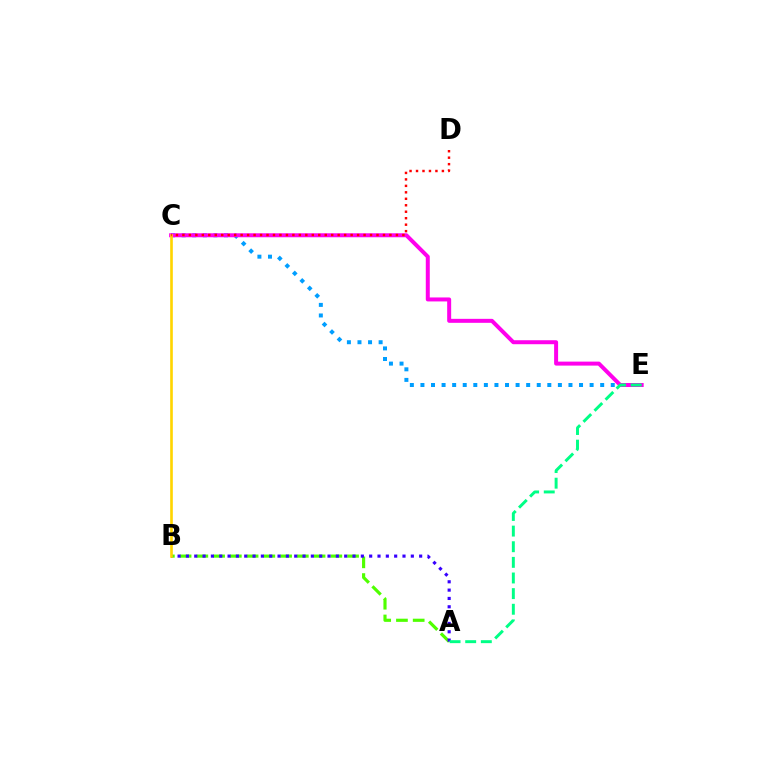{('C', 'E'): [{'color': '#009eff', 'line_style': 'dotted', 'thickness': 2.87}, {'color': '#ff00ed', 'line_style': 'solid', 'thickness': 2.87}], ('A', 'B'): [{'color': '#4fff00', 'line_style': 'dashed', 'thickness': 2.28}, {'color': '#3700ff', 'line_style': 'dotted', 'thickness': 2.26}], ('A', 'E'): [{'color': '#00ff86', 'line_style': 'dashed', 'thickness': 2.12}], ('B', 'C'): [{'color': '#ffd500', 'line_style': 'solid', 'thickness': 1.9}], ('C', 'D'): [{'color': '#ff0000', 'line_style': 'dotted', 'thickness': 1.76}]}